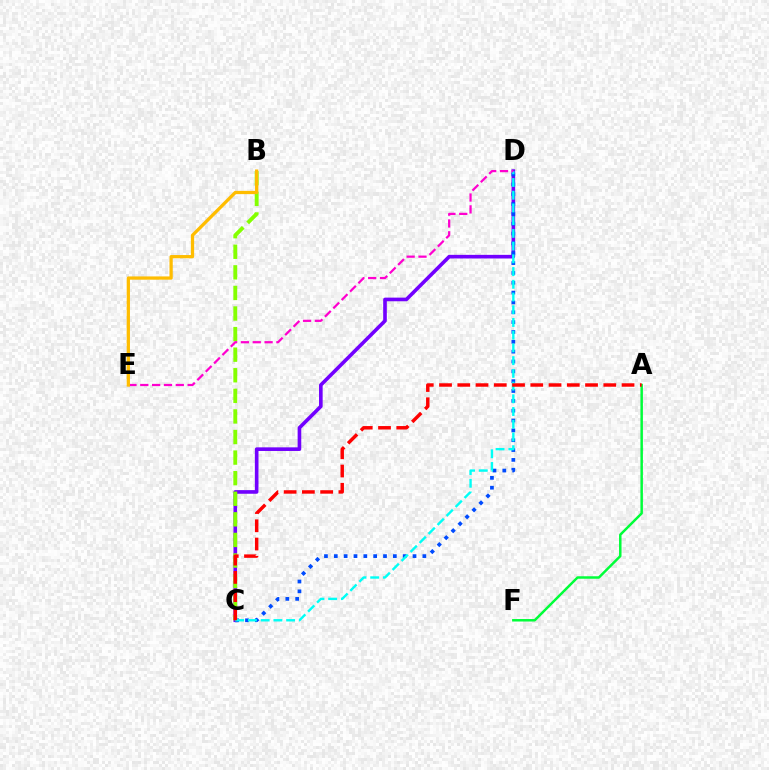{('C', 'D'): [{'color': '#7200ff', 'line_style': 'solid', 'thickness': 2.61}, {'color': '#004bff', 'line_style': 'dotted', 'thickness': 2.67}, {'color': '#00fff6', 'line_style': 'dashed', 'thickness': 1.73}], ('B', 'C'): [{'color': '#84ff00', 'line_style': 'dashed', 'thickness': 2.8}], ('A', 'F'): [{'color': '#00ff39', 'line_style': 'solid', 'thickness': 1.79}], ('A', 'C'): [{'color': '#ff0000', 'line_style': 'dashed', 'thickness': 2.48}], ('D', 'E'): [{'color': '#ff00cf', 'line_style': 'dashed', 'thickness': 1.61}], ('B', 'E'): [{'color': '#ffbd00', 'line_style': 'solid', 'thickness': 2.35}]}